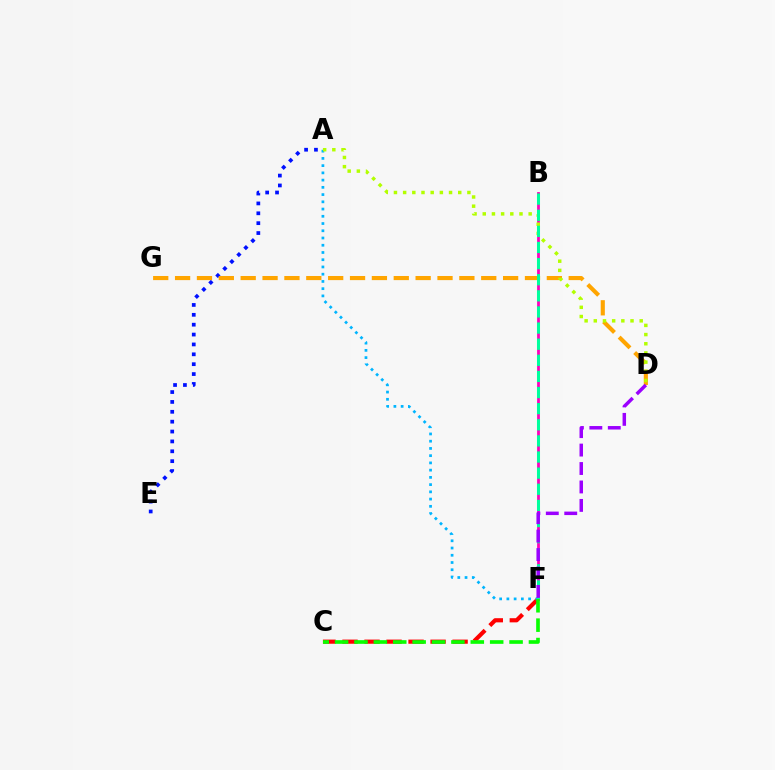{('C', 'F'): [{'color': '#ff0000', 'line_style': 'dashed', 'thickness': 2.99}, {'color': '#08ff00', 'line_style': 'dashed', 'thickness': 2.63}], ('A', 'F'): [{'color': '#00b5ff', 'line_style': 'dotted', 'thickness': 1.97}], ('B', 'F'): [{'color': '#ff00bd', 'line_style': 'solid', 'thickness': 2.01}, {'color': '#00ff9d', 'line_style': 'dashed', 'thickness': 2.19}], ('A', 'E'): [{'color': '#0010ff', 'line_style': 'dotted', 'thickness': 2.68}], ('D', 'G'): [{'color': '#ffa500', 'line_style': 'dashed', 'thickness': 2.97}], ('A', 'D'): [{'color': '#b3ff00', 'line_style': 'dotted', 'thickness': 2.49}], ('D', 'F'): [{'color': '#9b00ff', 'line_style': 'dashed', 'thickness': 2.51}]}